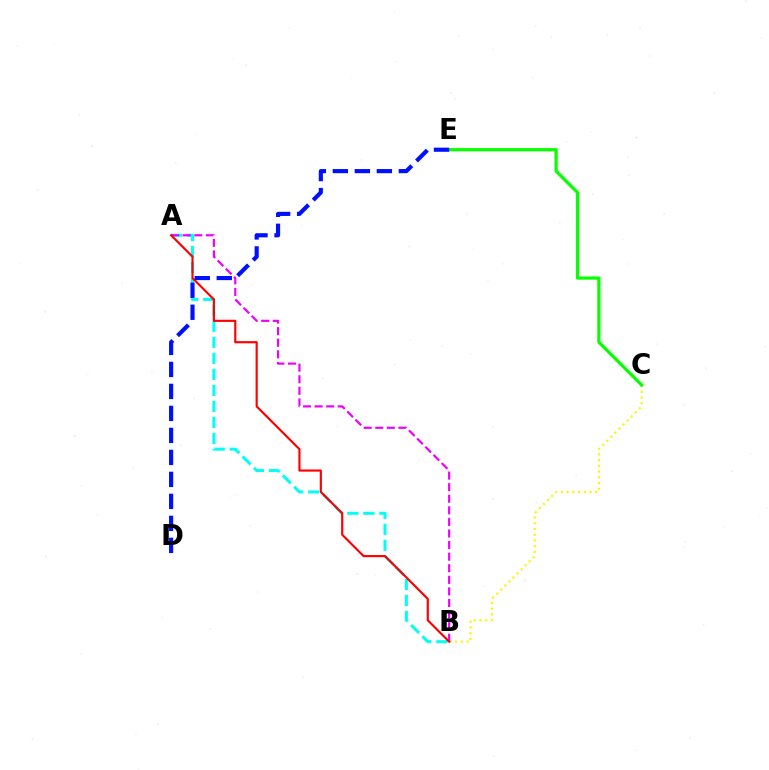{('A', 'B'): [{'color': '#00fff6', 'line_style': 'dashed', 'thickness': 2.18}, {'color': '#ee00ff', 'line_style': 'dashed', 'thickness': 1.57}, {'color': '#ff0000', 'line_style': 'solid', 'thickness': 1.55}], ('B', 'C'): [{'color': '#fcf500', 'line_style': 'dotted', 'thickness': 1.56}], ('C', 'E'): [{'color': '#08ff00', 'line_style': 'solid', 'thickness': 2.32}], ('D', 'E'): [{'color': '#0010ff', 'line_style': 'dashed', 'thickness': 2.99}]}